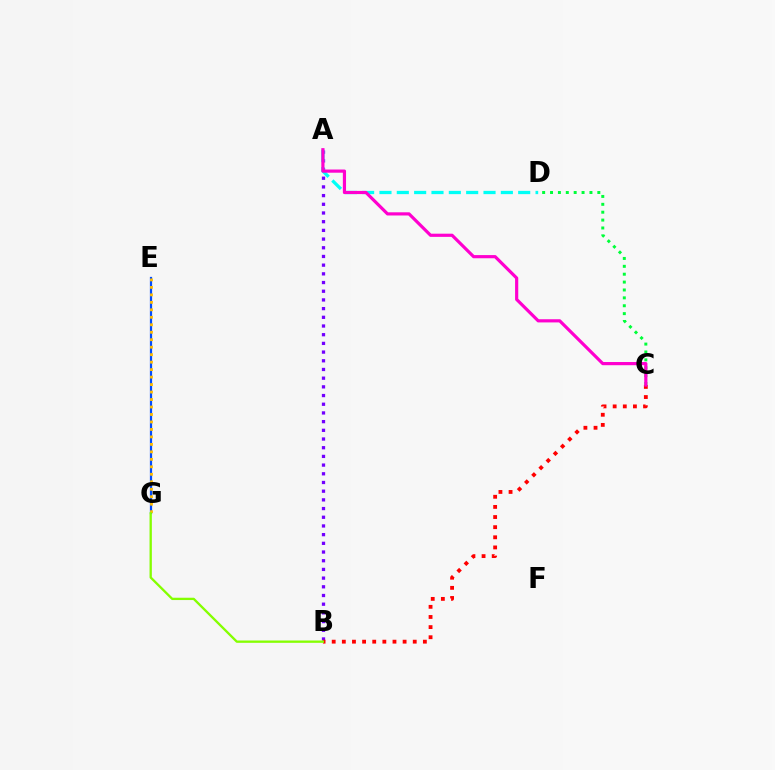{('C', 'D'): [{'color': '#00ff39', 'line_style': 'dotted', 'thickness': 2.14}], ('E', 'G'): [{'color': '#004bff', 'line_style': 'solid', 'thickness': 1.61}, {'color': '#ffbd00', 'line_style': 'dotted', 'thickness': 2.03}], ('A', 'B'): [{'color': '#7200ff', 'line_style': 'dotted', 'thickness': 2.36}], ('A', 'D'): [{'color': '#00fff6', 'line_style': 'dashed', 'thickness': 2.36}], ('B', 'C'): [{'color': '#ff0000', 'line_style': 'dotted', 'thickness': 2.75}], ('B', 'G'): [{'color': '#84ff00', 'line_style': 'solid', 'thickness': 1.67}], ('A', 'C'): [{'color': '#ff00cf', 'line_style': 'solid', 'thickness': 2.29}]}